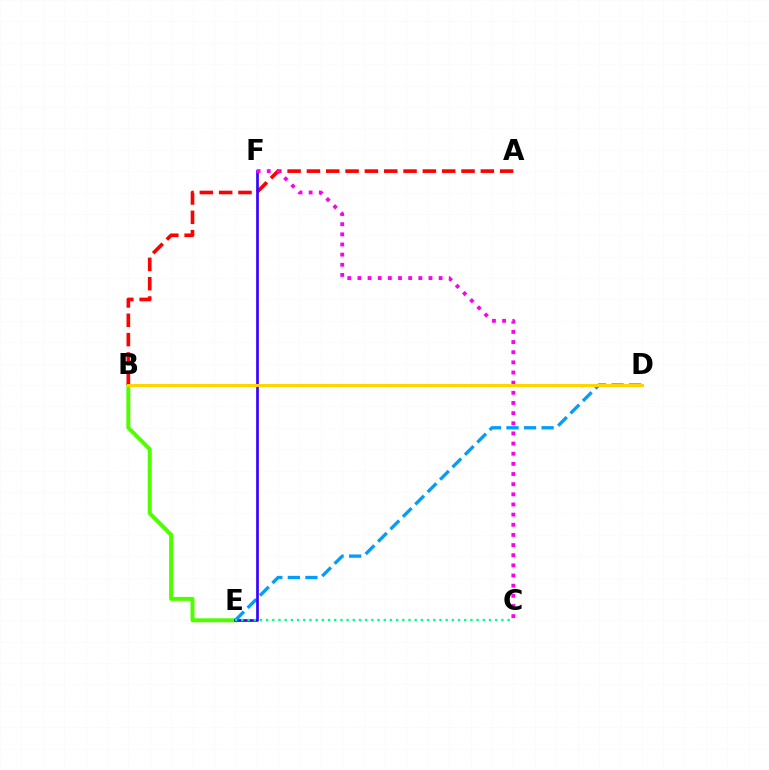{('B', 'E'): [{'color': '#4fff00', 'line_style': 'solid', 'thickness': 2.86}], ('A', 'B'): [{'color': '#ff0000', 'line_style': 'dashed', 'thickness': 2.63}], ('D', 'E'): [{'color': '#009eff', 'line_style': 'dashed', 'thickness': 2.38}], ('E', 'F'): [{'color': '#3700ff', 'line_style': 'solid', 'thickness': 1.93}], ('C', 'E'): [{'color': '#00ff86', 'line_style': 'dotted', 'thickness': 1.68}], ('C', 'F'): [{'color': '#ff00ed', 'line_style': 'dotted', 'thickness': 2.76}], ('B', 'D'): [{'color': '#ffd500', 'line_style': 'solid', 'thickness': 2.14}]}